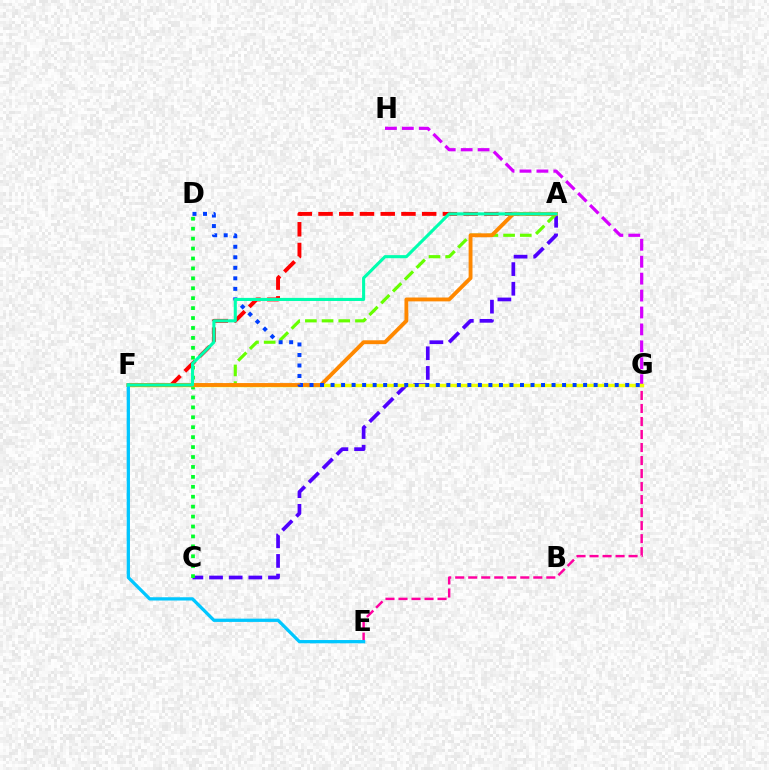{('A', 'C'): [{'color': '#4f00ff', 'line_style': 'dashed', 'thickness': 2.67}], ('C', 'D'): [{'color': '#00ff27', 'line_style': 'dotted', 'thickness': 2.7}], ('A', 'F'): [{'color': '#66ff00', 'line_style': 'dashed', 'thickness': 2.27}, {'color': '#ff0000', 'line_style': 'dashed', 'thickness': 2.82}, {'color': '#ff8800', 'line_style': 'solid', 'thickness': 2.78}, {'color': '#00ffaf', 'line_style': 'solid', 'thickness': 2.23}], ('E', 'G'): [{'color': '#ff00a0', 'line_style': 'dashed', 'thickness': 1.77}], ('G', 'H'): [{'color': '#d600ff', 'line_style': 'dashed', 'thickness': 2.3}], ('F', 'G'): [{'color': '#eeff00', 'line_style': 'solid', 'thickness': 2.47}], ('E', 'F'): [{'color': '#00c7ff', 'line_style': 'solid', 'thickness': 2.35}], ('D', 'G'): [{'color': '#003fff', 'line_style': 'dotted', 'thickness': 2.86}]}